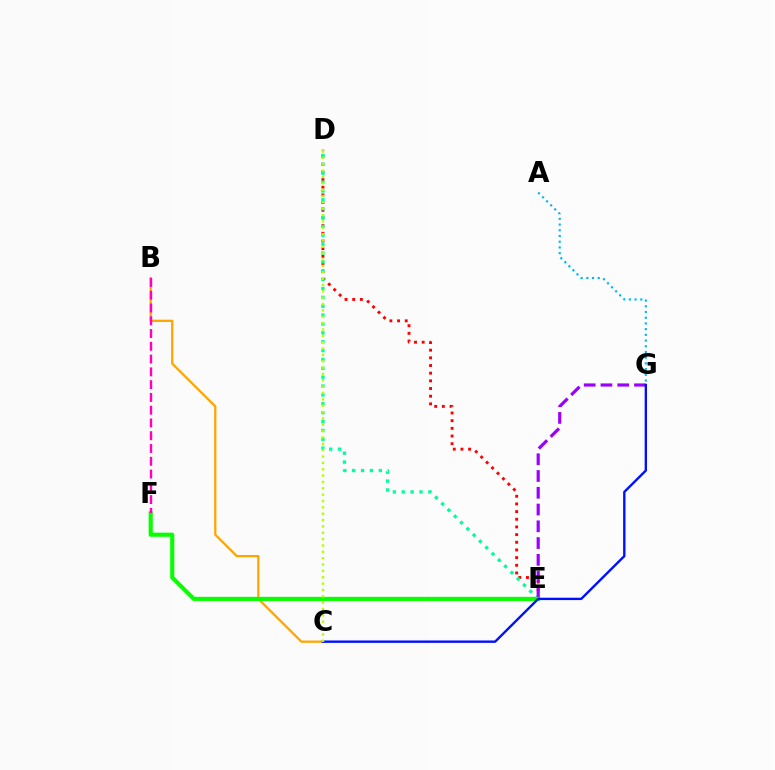{('D', 'E'): [{'color': '#ff0000', 'line_style': 'dotted', 'thickness': 2.08}, {'color': '#00ff9d', 'line_style': 'dotted', 'thickness': 2.41}], ('A', 'G'): [{'color': '#00b5ff', 'line_style': 'dotted', 'thickness': 1.55}], ('E', 'G'): [{'color': '#9b00ff', 'line_style': 'dashed', 'thickness': 2.28}], ('B', 'C'): [{'color': '#ffa500', 'line_style': 'solid', 'thickness': 1.64}], ('E', 'F'): [{'color': '#08ff00', 'line_style': 'solid', 'thickness': 2.96}], ('B', 'F'): [{'color': '#ff00bd', 'line_style': 'dashed', 'thickness': 1.74}], ('C', 'G'): [{'color': '#0010ff', 'line_style': 'solid', 'thickness': 1.71}], ('C', 'D'): [{'color': '#b3ff00', 'line_style': 'dotted', 'thickness': 1.73}]}